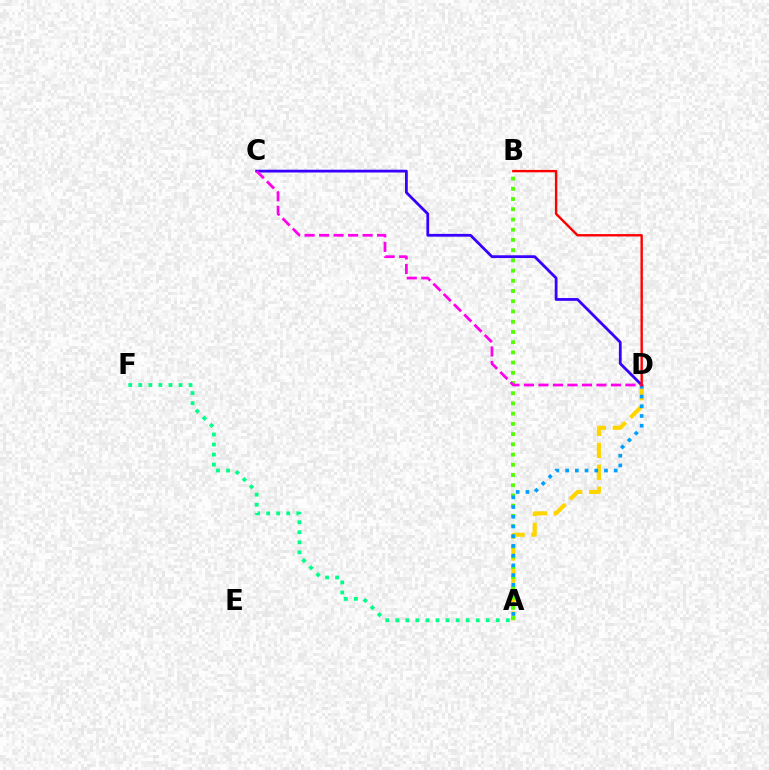{('A', 'F'): [{'color': '#00ff86', 'line_style': 'dotted', 'thickness': 2.73}], ('A', 'D'): [{'color': '#ffd500', 'line_style': 'dashed', 'thickness': 2.98}, {'color': '#009eff', 'line_style': 'dotted', 'thickness': 2.64}], ('A', 'B'): [{'color': '#4fff00', 'line_style': 'dotted', 'thickness': 2.78}], ('C', 'D'): [{'color': '#3700ff', 'line_style': 'solid', 'thickness': 2.0}, {'color': '#ff00ed', 'line_style': 'dashed', 'thickness': 1.97}], ('B', 'D'): [{'color': '#ff0000', 'line_style': 'solid', 'thickness': 1.72}]}